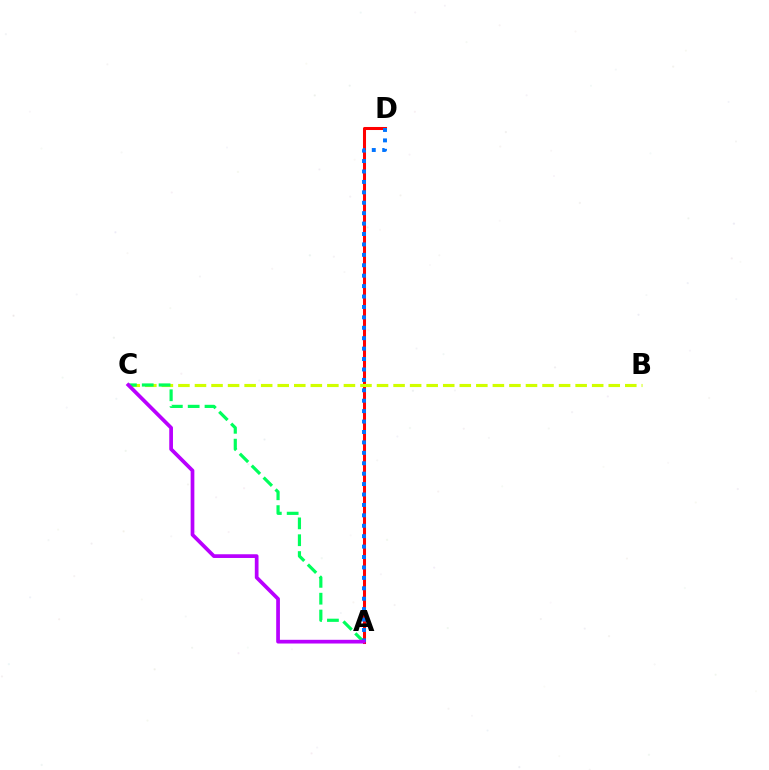{('A', 'D'): [{'color': '#ff0000', 'line_style': 'solid', 'thickness': 2.19}, {'color': '#0074ff', 'line_style': 'dotted', 'thickness': 2.83}], ('B', 'C'): [{'color': '#d1ff00', 'line_style': 'dashed', 'thickness': 2.25}], ('A', 'C'): [{'color': '#00ff5c', 'line_style': 'dashed', 'thickness': 2.29}, {'color': '#b900ff', 'line_style': 'solid', 'thickness': 2.68}]}